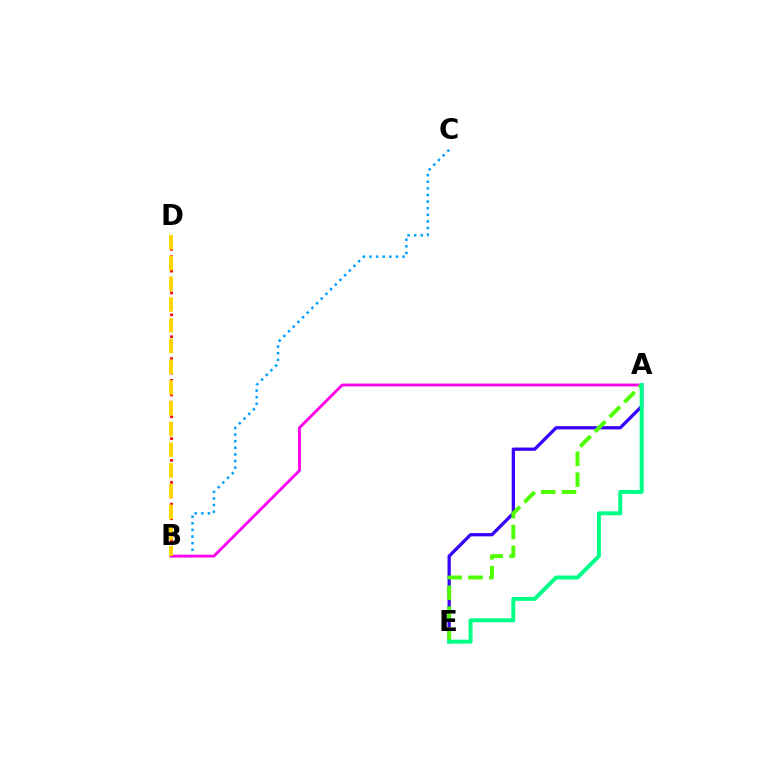{('B', 'D'): [{'color': '#ff0000', 'line_style': 'dotted', 'thickness': 1.98}, {'color': '#ffd500', 'line_style': 'dashed', 'thickness': 2.82}], ('B', 'C'): [{'color': '#009eff', 'line_style': 'dotted', 'thickness': 1.8}], ('A', 'E'): [{'color': '#3700ff', 'line_style': 'solid', 'thickness': 2.35}, {'color': '#4fff00', 'line_style': 'dashed', 'thickness': 2.83}, {'color': '#00ff86', 'line_style': 'solid', 'thickness': 2.85}], ('A', 'B'): [{'color': '#ff00ed', 'line_style': 'solid', 'thickness': 2.04}]}